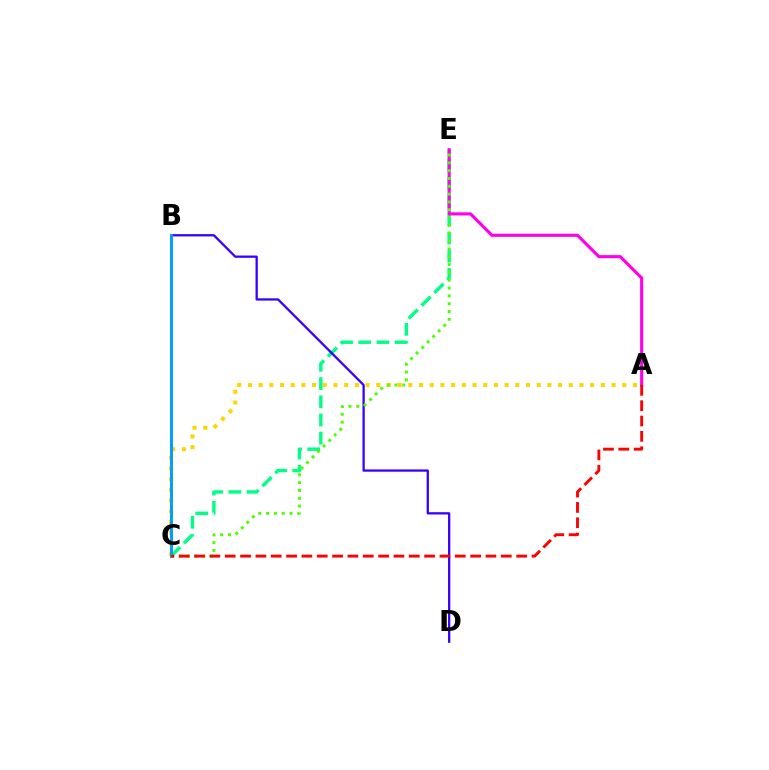{('A', 'C'): [{'color': '#ffd500', 'line_style': 'dotted', 'thickness': 2.91}, {'color': '#ff0000', 'line_style': 'dashed', 'thickness': 2.08}], ('C', 'E'): [{'color': '#00ff86', 'line_style': 'dashed', 'thickness': 2.47}, {'color': '#4fff00', 'line_style': 'dotted', 'thickness': 2.13}], ('B', 'D'): [{'color': '#3700ff', 'line_style': 'solid', 'thickness': 1.65}], ('A', 'E'): [{'color': '#ff00ed', 'line_style': 'solid', 'thickness': 2.25}], ('B', 'C'): [{'color': '#009eff', 'line_style': 'solid', 'thickness': 2.13}]}